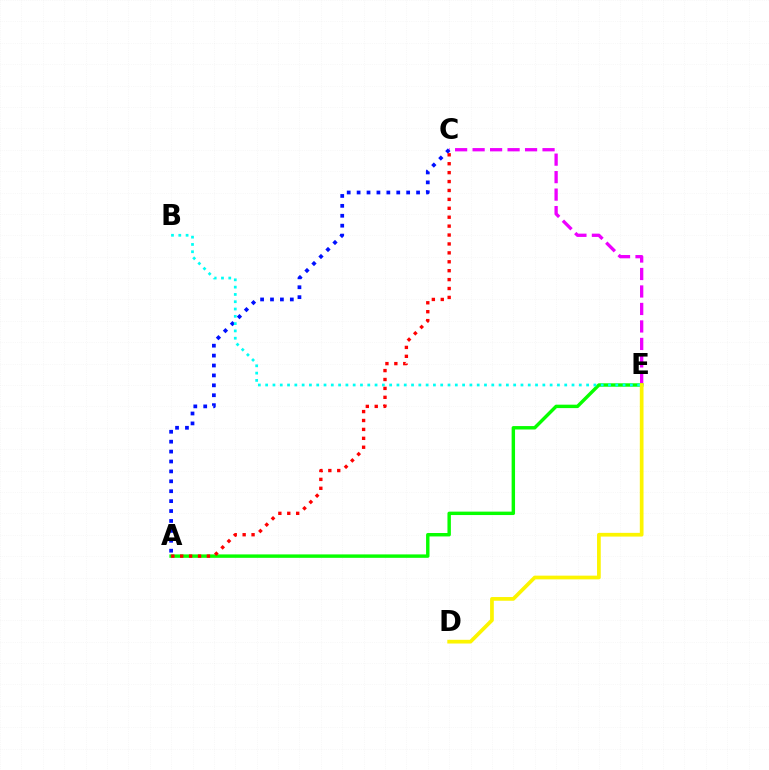{('C', 'E'): [{'color': '#ee00ff', 'line_style': 'dashed', 'thickness': 2.38}], ('A', 'E'): [{'color': '#08ff00', 'line_style': 'solid', 'thickness': 2.47}], ('A', 'C'): [{'color': '#0010ff', 'line_style': 'dotted', 'thickness': 2.69}, {'color': '#ff0000', 'line_style': 'dotted', 'thickness': 2.42}], ('B', 'E'): [{'color': '#00fff6', 'line_style': 'dotted', 'thickness': 1.98}], ('D', 'E'): [{'color': '#fcf500', 'line_style': 'solid', 'thickness': 2.67}]}